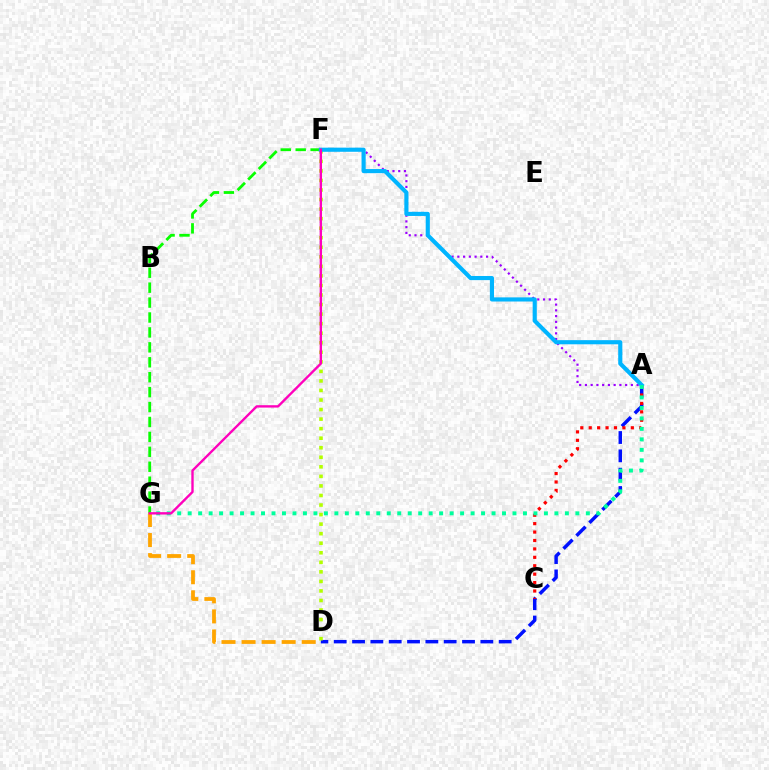{('A', 'D'): [{'color': '#0010ff', 'line_style': 'dashed', 'thickness': 2.49}], ('A', 'C'): [{'color': '#ff0000', 'line_style': 'dotted', 'thickness': 2.29}], ('F', 'G'): [{'color': '#08ff00', 'line_style': 'dashed', 'thickness': 2.03}, {'color': '#ff00bd', 'line_style': 'solid', 'thickness': 1.71}], ('A', 'F'): [{'color': '#9b00ff', 'line_style': 'dotted', 'thickness': 1.56}, {'color': '#00b5ff', 'line_style': 'solid', 'thickness': 2.97}], ('D', 'F'): [{'color': '#b3ff00', 'line_style': 'dotted', 'thickness': 2.59}], ('A', 'G'): [{'color': '#00ff9d', 'line_style': 'dotted', 'thickness': 2.85}], ('D', 'G'): [{'color': '#ffa500', 'line_style': 'dashed', 'thickness': 2.72}]}